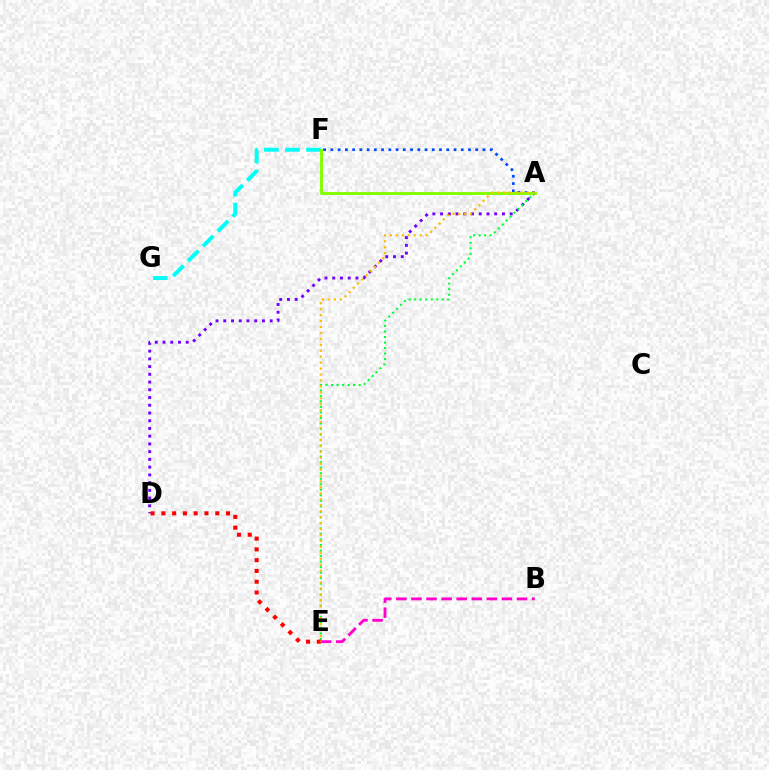{('A', 'D'): [{'color': '#7200ff', 'line_style': 'dotted', 'thickness': 2.1}], ('A', 'F'): [{'color': '#004bff', 'line_style': 'dotted', 'thickness': 1.97}, {'color': '#84ff00', 'line_style': 'solid', 'thickness': 2.09}], ('F', 'G'): [{'color': '#00fff6', 'line_style': 'dashed', 'thickness': 2.86}], ('B', 'E'): [{'color': '#ff00cf', 'line_style': 'dashed', 'thickness': 2.05}], ('A', 'E'): [{'color': '#00ff39', 'line_style': 'dotted', 'thickness': 1.5}, {'color': '#ffbd00', 'line_style': 'dotted', 'thickness': 1.61}], ('D', 'E'): [{'color': '#ff0000', 'line_style': 'dotted', 'thickness': 2.93}]}